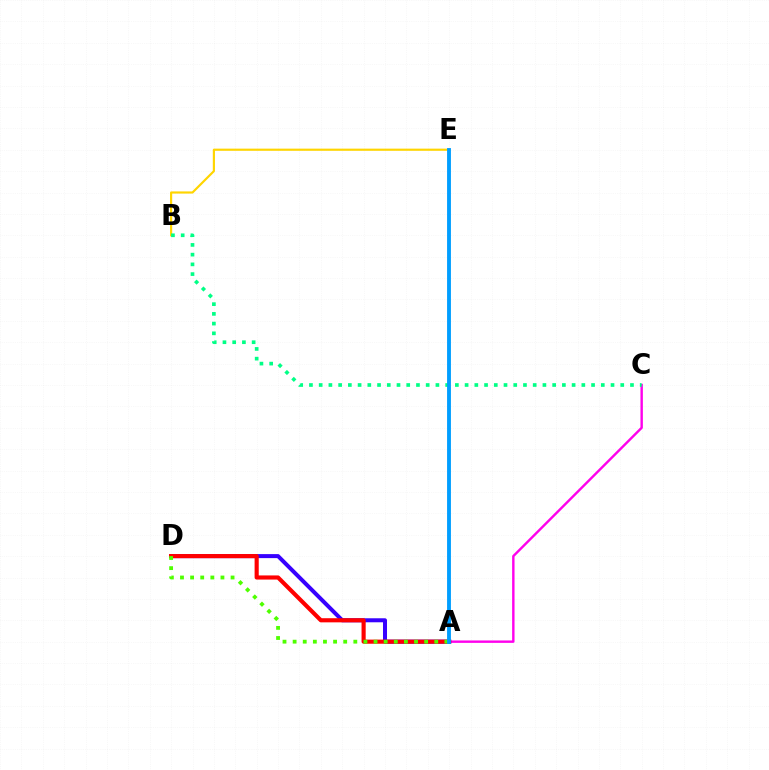{('A', 'C'): [{'color': '#ff00ed', 'line_style': 'solid', 'thickness': 1.73}], ('A', 'D'): [{'color': '#3700ff', 'line_style': 'solid', 'thickness': 2.89}, {'color': '#ff0000', 'line_style': 'solid', 'thickness': 2.98}, {'color': '#4fff00', 'line_style': 'dotted', 'thickness': 2.75}], ('B', 'E'): [{'color': '#ffd500', 'line_style': 'solid', 'thickness': 1.56}], ('B', 'C'): [{'color': '#00ff86', 'line_style': 'dotted', 'thickness': 2.64}], ('A', 'E'): [{'color': '#009eff', 'line_style': 'solid', 'thickness': 2.78}]}